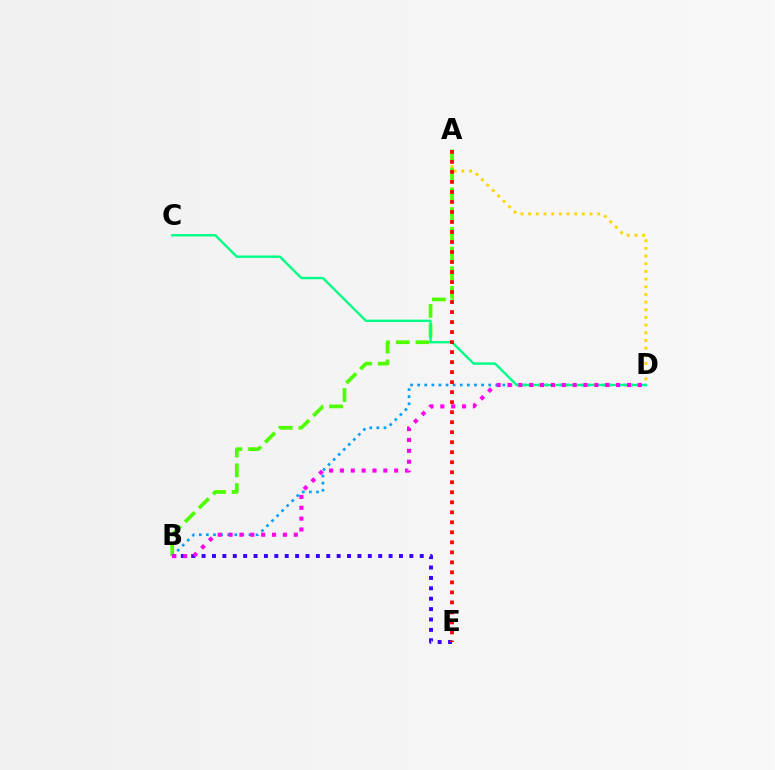{('A', 'D'): [{'color': '#ffd500', 'line_style': 'dotted', 'thickness': 2.09}], ('B', 'E'): [{'color': '#3700ff', 'line_style': 'dotted', 'thickness': 2.82}], ('A', 'B'): [{'color': '#4fff00', 'line_style': 'dashed', 'thickness': 2.68}], ('B', 'D'): [{'color': '#009eff', 'line_style': 'dotted', 'thickness': 1.93}, {'color': '#ff00ed', 'line_style': 'dotted', 'thickness': 2.95}], ('C', 'D'): [{'color': '#00ff86', 'line_style': 'solid', 'thickness': 1.71}], ('A', 'E'): [{'color': '#ff0000', 'line_style': 'dotted', 'thickness': 2.72}]}